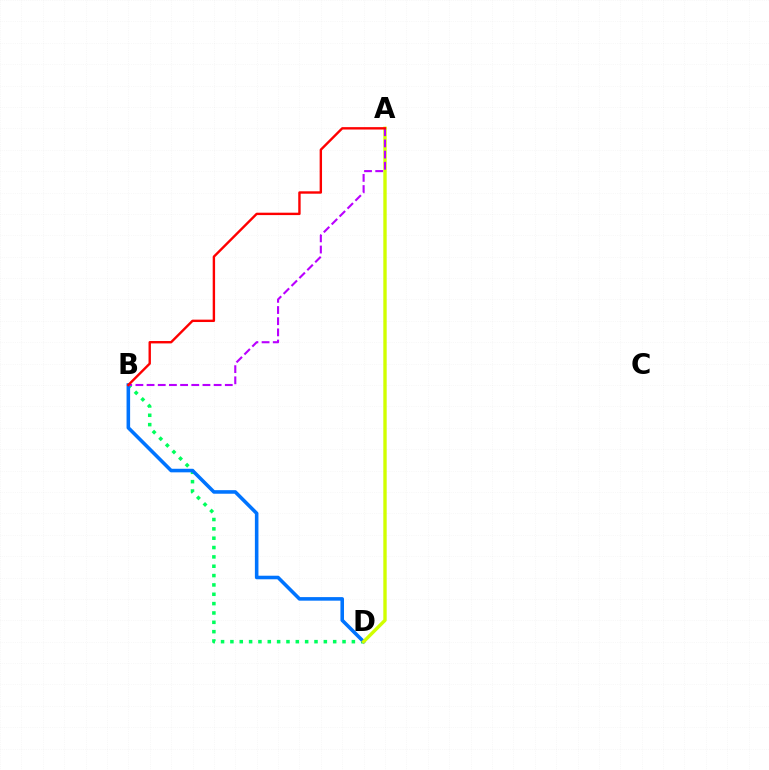{('B', 'D'): [{'color': '#00ff5c', 'line_style': 'dotted', 'thickness': 2.54}, {'color': '#0074ff', 'line_style': 'solid', 'thickness': 2.57}], ('A', 'D'): [{'color': '#d1ff00', 'line_style': 'solid', 'thickness': 2.44}], ('A', 'B'): [{'color': '#b900ff', 'line_style': 'dashed', 'thickness': 1.52}, {'color': '#ff0000', 'line_style': 'solid', 'thickness': 1.72}]}